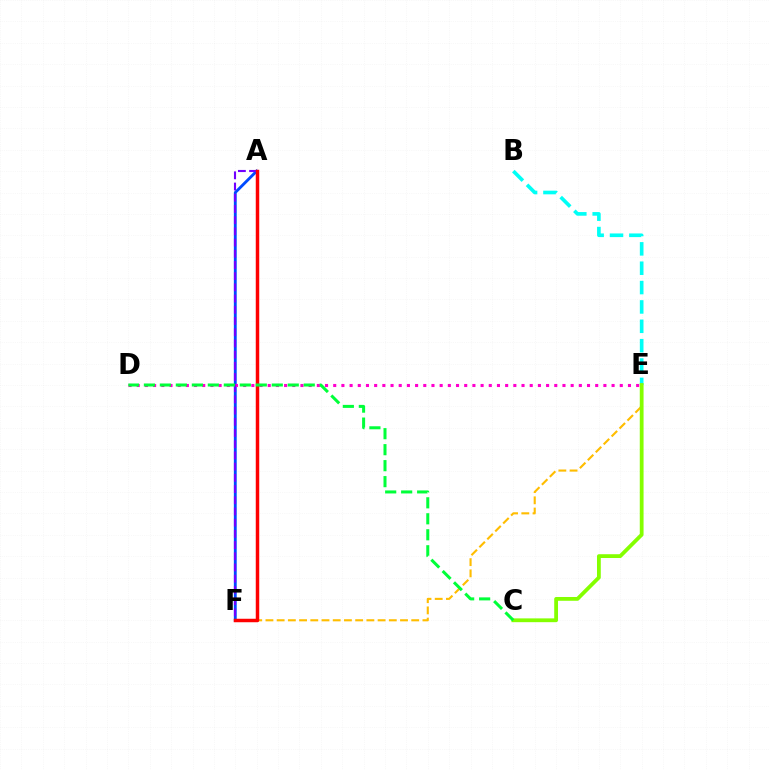{('A', 'F'): [{'color': '#004bff', 'line_style': 'solid', 'thickness': 2.05}, {'color': '#7200ff', 'line_style': 'dashed', 'thickness': 1.52}, {'color': '#ff0000', 'line_style': 'solid', 'thickness': 2.51}], ('D', 'E'): [{'color': '#ff00cf', 'line_style': 'dotted', 'thickness': 2.22}], ('E', 'F'): [{'color': '#ffbd00', 'line_style': 'dashed', 'thickness': 1.52}], ('B', 'E'): [{'color': '#00fff6', 'line_style': 'dashed', 'thickness': 2.63}], ('C', 'E'): [{'color': '#84ff00', 'line_style': 'solid', 'thickness': 2.73}], ('C', 'D'): [{'color': '#00ff39', 'line_style': 'dashed', 'thickness': 2.17}]}